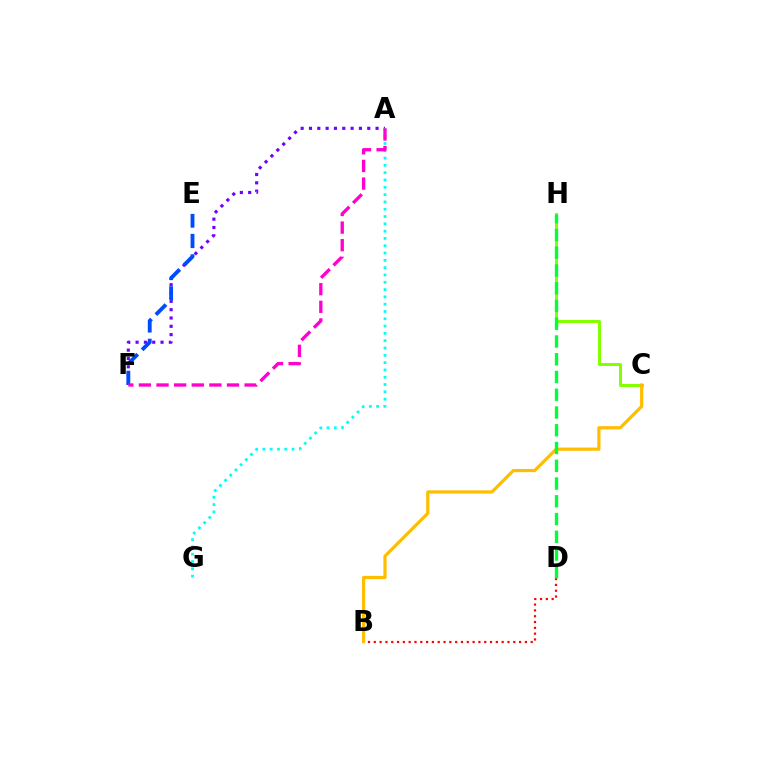{('A', 'F'): [{'color': '#7200ff', 'line_style': 'dotted', 'thickness': 2.26}, {'color': '#ff00cf', 'line_style': 'dashed', 'thickness': 2.39}], ('C', 'H'): [{'color': '#84ff00', 'line_style': 'solid', 'thickness': 2.17}], ('B', 'D'): [{'color': '#ff0000', 'line_style': 'dotted', 'thickness': 1.58}], ('A', 'G'): [{'color': '#00fff6', 'line_style': 'dotted', 'thickness': 1.98}], ('E', 'F'): [{'color': '#004bff', 'line_style': 'dashed', 'thickness': 2.78}], ('B', 'C'): [{'color': '#ffbd00', 'line_style': 'solid', 'thickness': 2.3}], ('D', 'H'): [{'color': '#00ff39', 'line_style': 'dashed', 'thickness': 2.41}]}